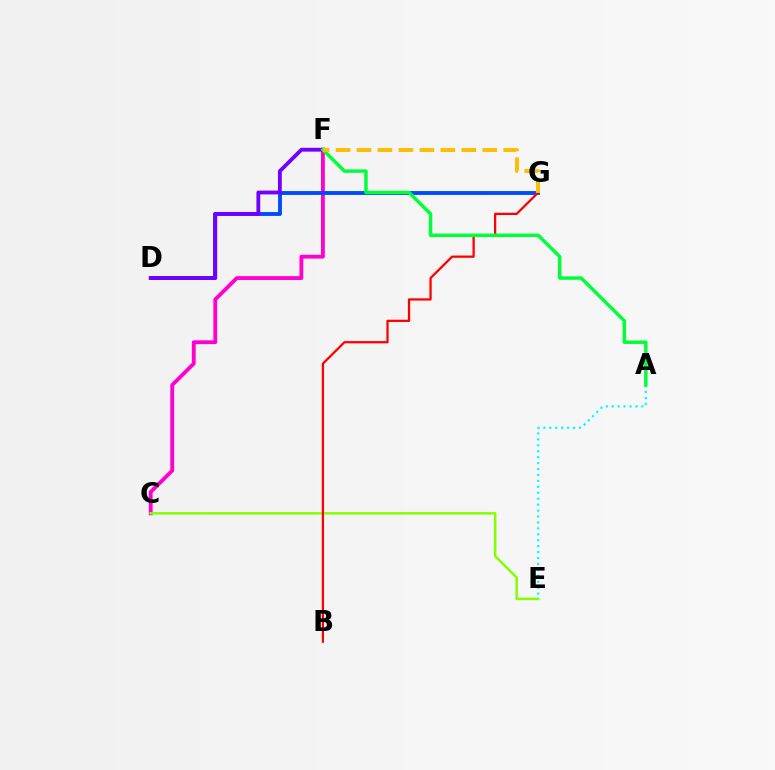{('C', 'F'): [{'color': '#ff00cf', 'line_style': 'solid', 'thickness': 2.76}], ('C', 'E'): [{'color': '#84ff00', 'line_style': 'solid', 'thickness': 1.8}], ('D', 'G'): [{'color': '#004bff', 'line_style': 'solid', 'thickness': 2.78}], ('D', 'F'): [{'color': '#7200ff', 'line_style': 'solid', 'thickness': 2.76}], ('B', 'G'): [{'color': '#ff0000', 'line_style': 'solid', 'thickness': 1.63}], ('A', 'E'): [{'color': '#00fff6', 'line_style': 'dotted', 'thickness': 1.61}], ('A', 'F'): [{'color': '#00ff39', 'line_style': 'solid', 'thickness': 2.49}], ('F', 'G'): [{'color': '#ffbd00', 'line_style': 'dashed', 'thickness': 2.85}]}